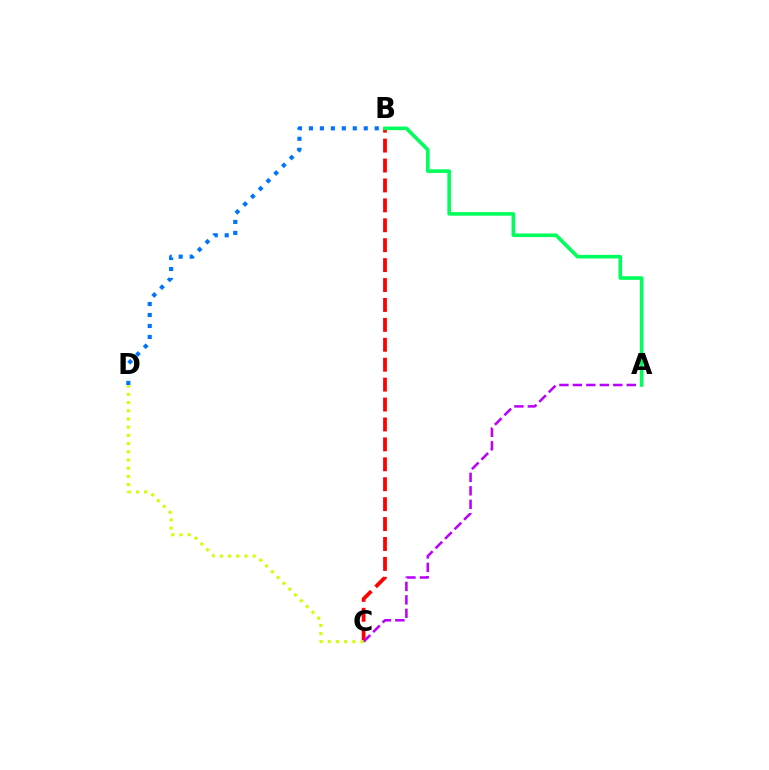{('B', 'C'): [{'color': '#ff0000', 'line_style': 'dashed', 'thickness': 2.71}], ('B', 'D'): [{'color': '#0074ff', 'line_style': 'dotted', 'thickness': 2.98}], ('A', 'C'): [{'color': '#b900ff', 'line_style': 'dashed', 'thickness': 1.83}], ('A', 'B'): [{'color': '#00ff5c', 'line_style': 'solid', 'thickness': 2.6}], ('C', 'D'): [{'color': '#d1ff00', 'line_style': 'dotted', 'thickness': 2.23}]}